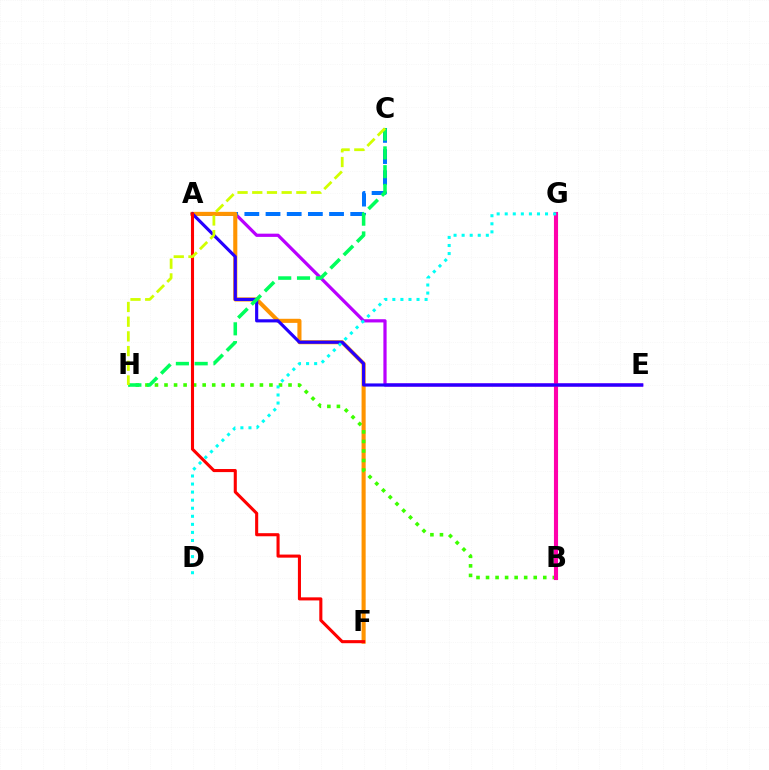{('A', 'E'): [{'color': '#b900ff', 'line_style': 'solid', 'thickness': 2.32}, {'color': '#2500ff', 'line_style': 'solid', 'thickness': 2.27}], ('A', 'C'): [{'color': '#0074ff', 'line_style': 'dashed', 'thickness': 2.88}], ('A', 'F'): [{'color': '#ff9400', 'line_style': 'solid', 'thickness': 2.94}, {'color': '#ff0000', 'line_style': 'solid', 'thickness': 2.22}], ('B', 'H'): [{'color': '#3dff00', 'line_style': 'dotted', 'thickness': 2.59}], ('B', 'G'): [{'color': '#ff00ac', 'line_style': 'solid', 'thickness': 2.96}], ('C', 'H'): [{'color': '#00ff5c', 'line_style': 'dashed', 'thickness': 2.55}, {'color': '#d1ff00', 'line_style': 'dashed', 'thickness': 2.0}], ('D', 'G'): [{'color': '#00fff6', 'line_style': 'dotted', 'thickness': 2.19}]}